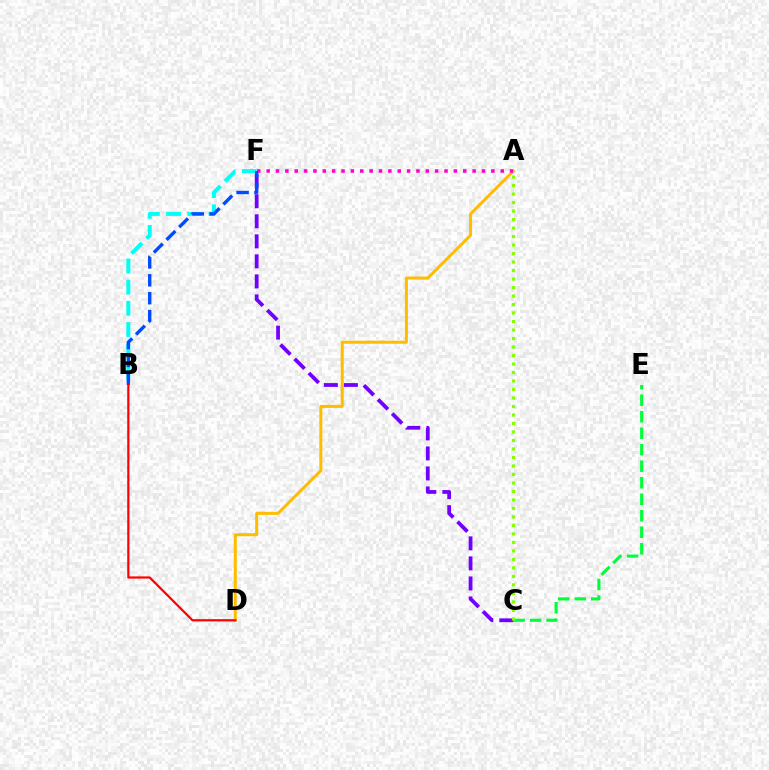{('B', 'F'): [{'color': '#00fff6', 'line_style': 'dashed', 'thickness': 2.88}, {'color': '#004bff', 'line_style': 'dashed', 'thickness': 2.43}], ('A', 'D'): [{'color': '#ffbd00', 'line_style': 'solid', 'thickness': 2.18}], ('A', 'F'): [{'color': '#ff00cf', 'line_style': 'dotted', 'thickness': 2.54}], ('C', 'E'): [{'color': '#00ff39', 'line_style': 'dashed', 'thickness': 2.24}], ('C', 'F'): [{'color': '#7200ff', 'line_style': 'dashed', 'thickness': 2.72}], ('B', 'D'): [{'color': '#ff0000', 'line_style': 'solid', 'thickness': 1.59}], ('A', 'C'): [{'color': '#84ff00', 'line_style': 'dotted', 'thickness': 2.31}]}